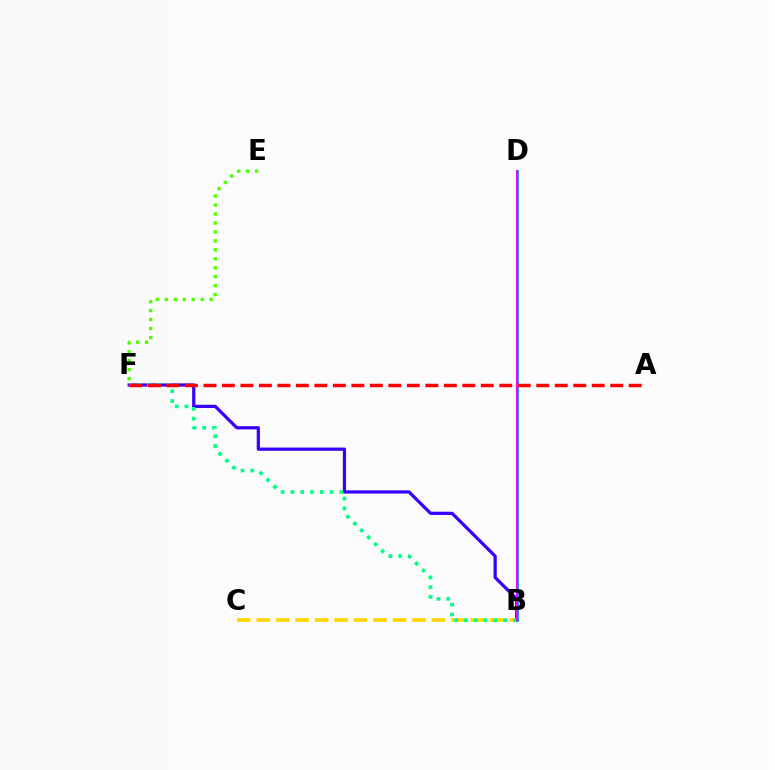{('B', 'F'): [{'color': '#3700ff', 'line_style': 'solid', 'thickness': 2.32}, {'color': '#00ff86', 'line_style': 'dotted', 'thickness': 2.66}], ('B', 'C'): [{'color': '#ffd500', 'line_style': 'dashed', 'thickness': 2.64}], ('B', 'D'): [{'color': '#009eff', 'line_style': 'solid', 'thickness': 2.05}, {'color': '#ff00ed', 'line_style': 'solid', 'thickness': 1.58}], ('E', 'F'): [{'color': '#4fff00', 'line_style': 'dotted', 'thickness': 2.43}], ('A', 'F'): [{'color': '#ff0000', 'line_style': 'dashed', 'thickness': 2.51}]}